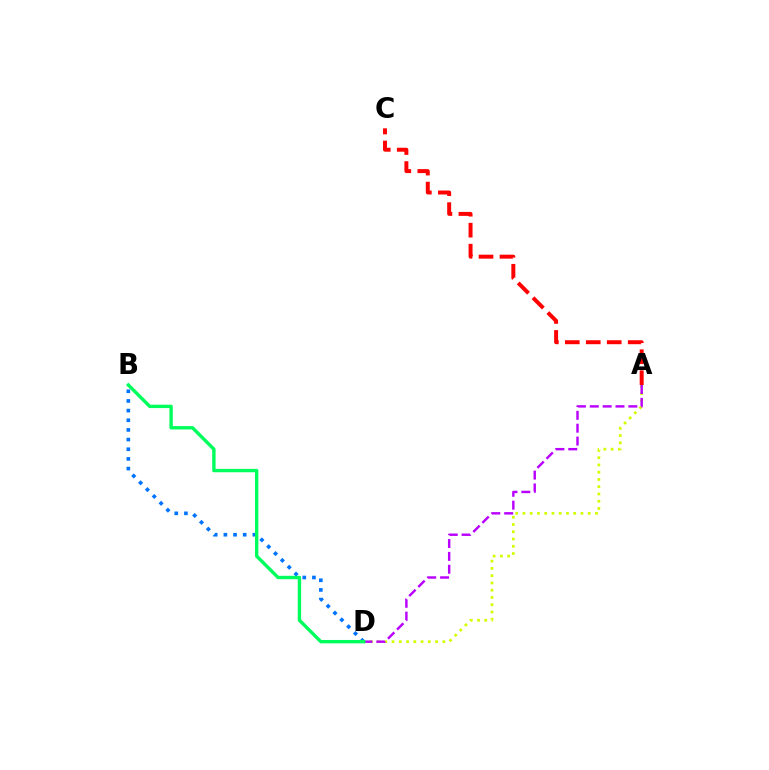{('A', 'D'): [{'color': '#d1ff00', 'line_style': 'dotted', 'thickness': 1.97}, {'color': '#b900ff', 'line_style': 'dashed', 'thickness': 1.75}], ('B', 'D'): [{'color': '#0074ff', 'line_style': 'dotted', 'thickness': 2.63}, {'color': '#00ff5c', 'line_style': 'solid', 'thickness': 2.44}], ('A', 'C'): [{'color': '#ff0000', 'line_style': 'dashed', 'thickness': 2.85}]}